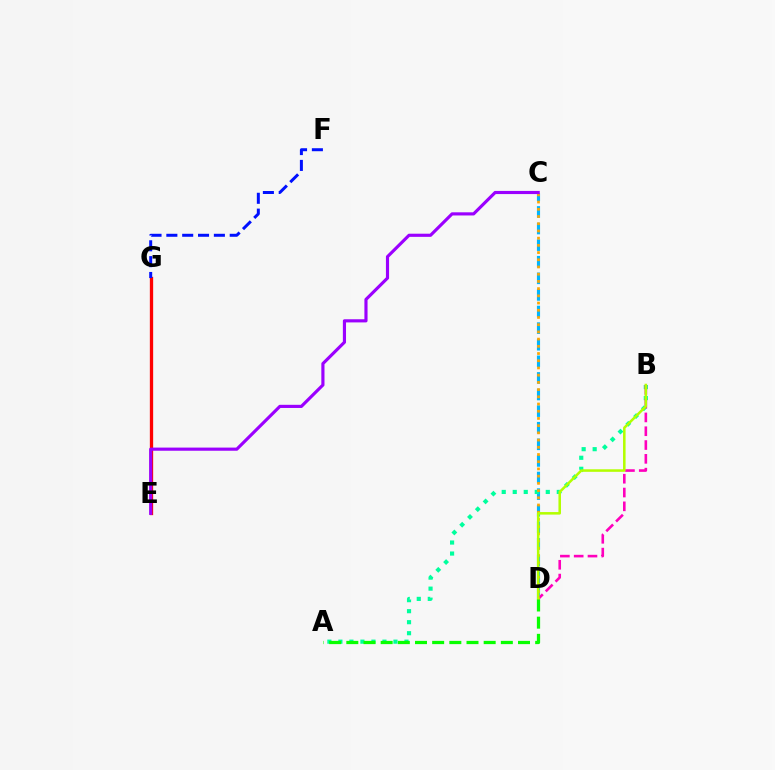{('C', 'D'): [{'color': '#00b5ff', 'line_style': 'dashed', 'thickness': 2.25}, {'color': '#ffa500', 'line_style': 'dotted', 'thickness': 1.96}], ('A', 'B'): [{'color': '#00ff9d', 'line_style': 'dotted', 'thickness': 2.99}], ('B', 'D'): [{'color': '#ff00bd', 'line_style': 'dashed', 'thickness': 1.88}, {'color': '#b3ff00', 'line_style': 'solid', 'thickness': 1.83}], ('E', 'G'): [{'color': '#ff0000', 'line_style': 'solid', 'thickness': 2.38}], ('C', 'E'): [{'color': '#9b00ff', 'line_style': 'solid', 'thickness': 2.27}], ('F', 'G'): [{'color': '#0010ff', 'line_style': 'dashed', 'thickness': 2.15}], ('A', 'D'): [{'color': '#08ff00', 'line_style': 'dashed', 'thickness': 2.33}]}